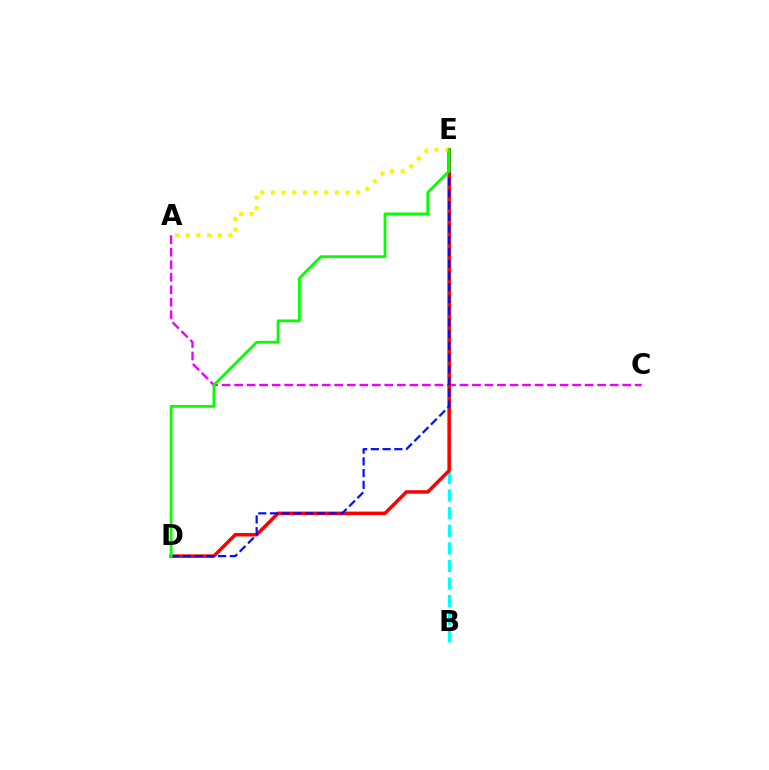{('A', 'C'): [{'color': '#ee00ff', 'line_style': 'dashed', 'thickness': 1.7}], ('B', 'E'): [{'color': '#00fff6', 'line_style': 'dashed', 'thickness': 2.39}], ('D', 'E'): [{'color': '#ff0000', 'line_style': 'solid', 'thickness': 2.54}, {'color': '#0010ff', 'line_style': 'dashed', 'thickness': 1.59}, {'color': '#08ff00', 'line_style': 'solid', 'thickness': 2.02}], ('A', 'E'): [{'color': '#fcf500', 'line_style': 'dotted', 'thickness': 2.9}]}